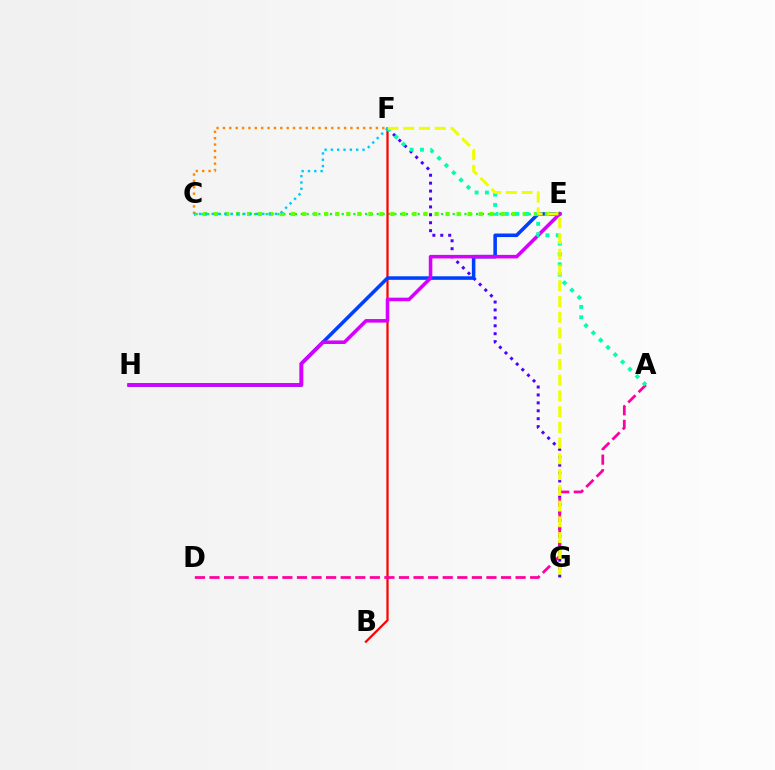{('C', 'E'): [{'color': '#00ff27', 'line_style': 'dotted', 'thickness': 1.59}, {'color': '#66ff00', 'line_style': 'dotted', 'thickness': 3.0}], ('F', 'G'): [{'color': '#4f00ff', 'line_style': 'dotted', 'thickness': 2.15}, {'color': '#eeff00', 'line_style': 'dashed', 'thickness': 2.14}], ('B', 'F'): [{'color': '#ff0000', 'line_style': 'solid', 'thickness': 1.62}], ('E', 'H'): [{'color': '#003fff', 'line_style': 'solid', 'thickness': 2.55}, {'color': '#d600ff', 'line_style': 'solid', 'thickness': 2.55}], ('A', 'D'): [{'color': '#ff00a0', 'line_style': 'dashed', 'thickness': 1.98}], ('A', 'F'): [{'color': '#00ffaf', 'line_style': 'dotted', 'thickness': 2.81}], ('C', 'F'): [{'color': '#ff8800', 'line_style': 'dotted', 'thickness': 1.73}, {'color': '#00c7ff', 'line_style': 'dotted', 'thickness': 1.72}]}